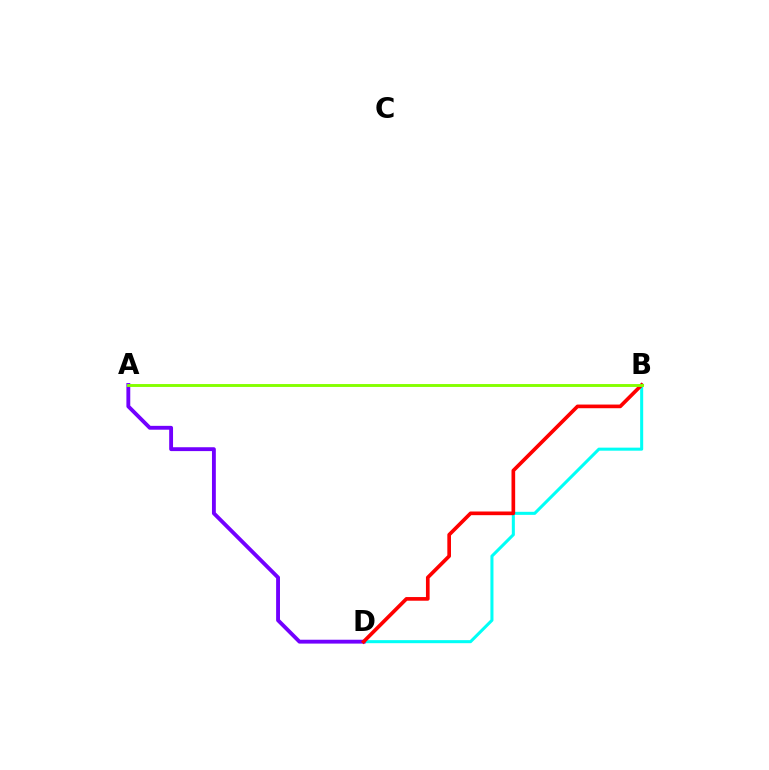{('B', 'D'): [{'color': '#00fff6', 'line_style': 'solid', 'thickness': 2.19}, {'color': '#ff0000', 'line_style': 'solid', 'thickness': 2.64}], ('A', 'D'): [{'color': '#7200ff', 'line_style': 'solid', 'thickness': 2.78}], ('A', 'B'): [{'color': '#84ff00', 'line_style': 'solid', 'thickness': 2.09}]}